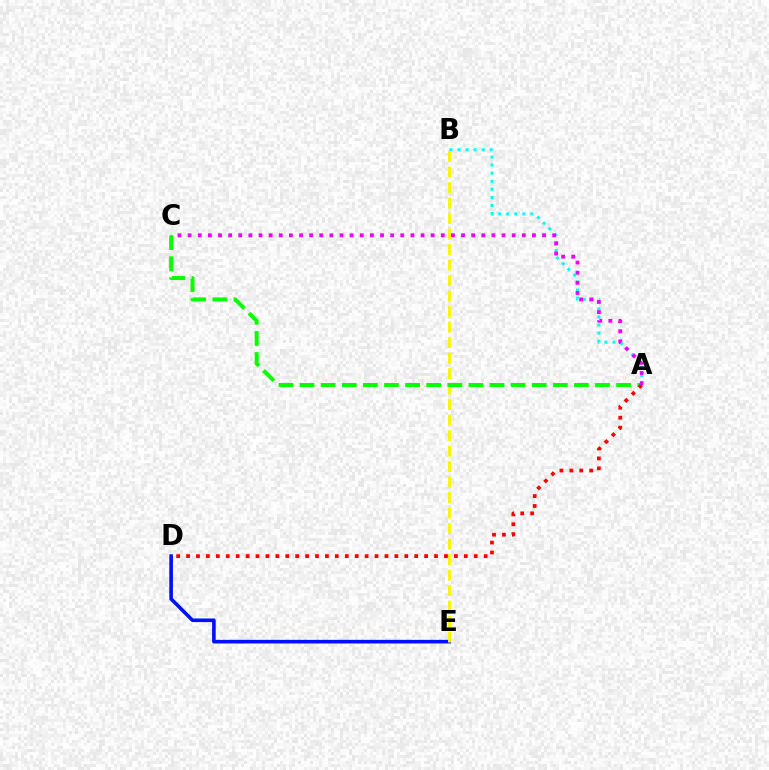{('A', 'B'): [{'color': '#00fff6', 'line_style': 'dotted', 'thickness': 2.19}], ('D', 'E'): [{'color': '#0010ff', 'line_style': 'solid', 'thickness': 2.61}], ('B', 'E'): [{'color': '#fcf500', 'line_style': 'dashed', 'thickness': 2.11}], ('A', 'C'): [{'color': '#08ff00', 'line_style': 'dashed', 'thickness': 2.87}, {'color': '#ee00ff', 'line_style': 'dotted', 'thickness': 2.75}], ('A', 'D'): [{'color': '#ff0000', 'line_style': 'dotted', 'thickness': 2.7}]}